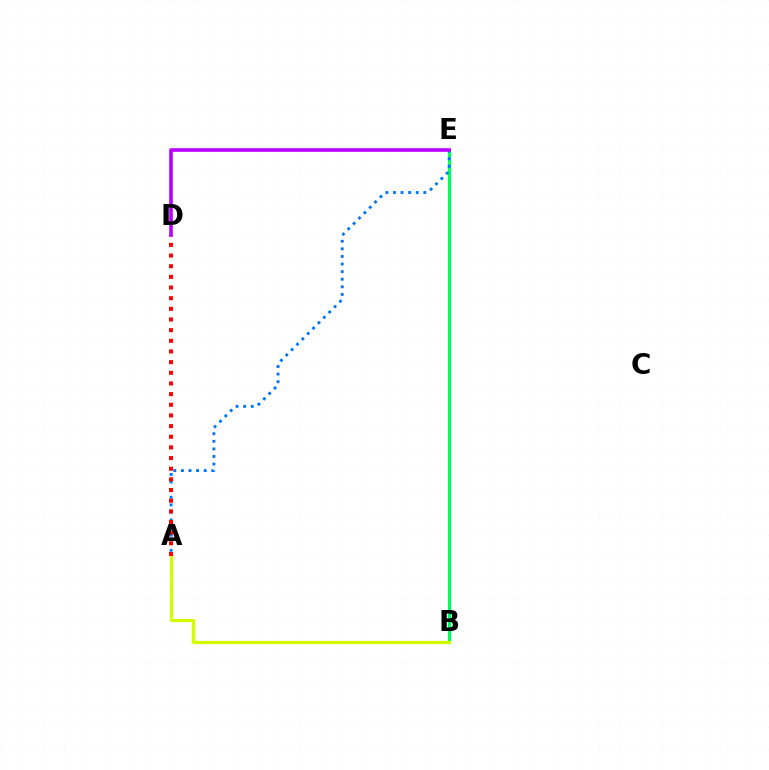{('B', 'E'): [{'color': '#00ff5c', 'line_style': 'solid', 'thickness': 2.26}], ('A', 'E'): [{'color': '#0074ff', 'line_style': 'dotted', 'thickness': 2.06}], ('A', 'B'): [{'color': '#d1ff00', 'line_style': 'solid', 'thickness': 2.33}], ('A', 'D'): [{'color': '#ff0000', 'line_style': 'dotted', 'thickness': 2.9}], ('D', 'E'): [{'color': '#b900ff', 'line_style': 'solid', 'thickness': 2.59}]}